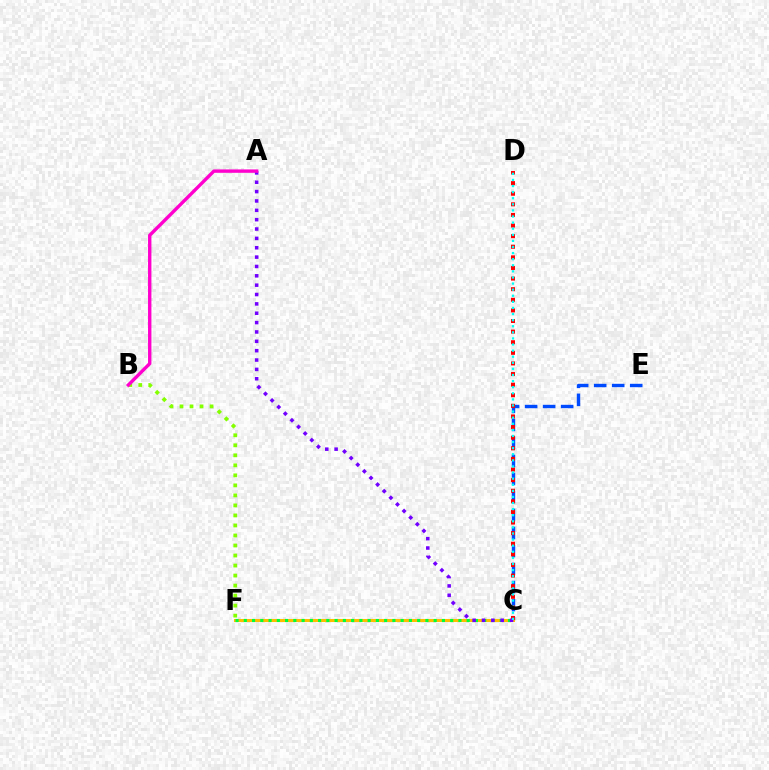{('C', 'E'): [{'color': '#004bff', 'line_style': 'dashed', 'thickness': 2.45}], ('C', 'F'): [{'color': '#ffbd00', 'line_style': 'solid', 'thickness': 2.21}, {'color': '#00ff39', 'line_style': 'dotted', 'thickness': 2.24}], ('B', 'F'): [{'color': '#84ff00', 'line_style': 'dotted', 'thickness': 2.72}], ('C', 'D'): [{'color': '#ff0000', 'line_style': 'dotted', 'thickness': 2.88}, {'color': '#00fff6', 'line_style': 'dotted', 'thickness': 1.66}], ('A', 'C'): [{'color': '#7200ff', 'line_style': 'dotted', 'thickness': 2.54}], ('A', 'B'): [{'color': '#ff00cf', 'line_style': 'solid', 'thickness': 2.43}]}